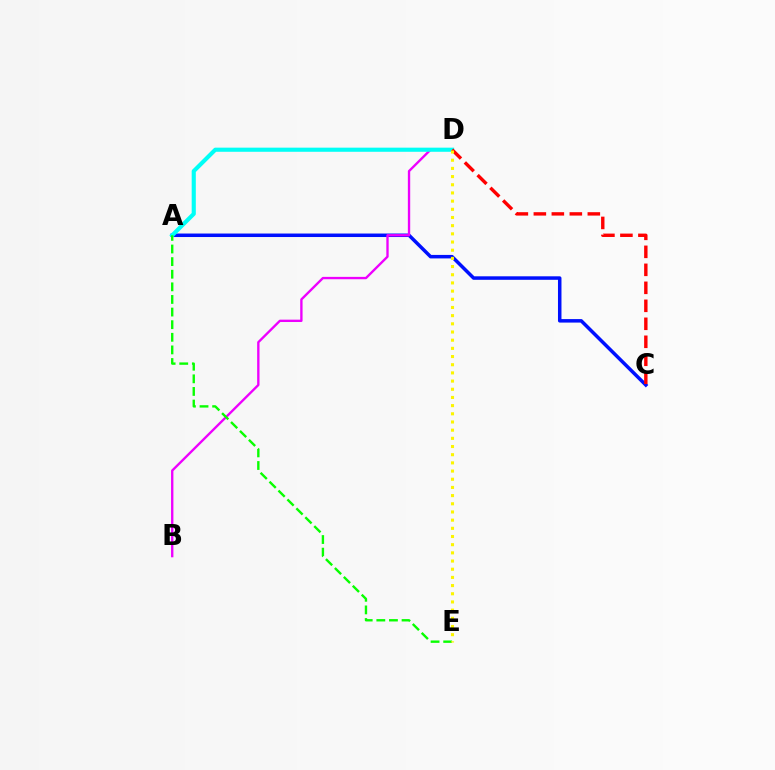{('A', 'C'): [{'color': '#0010ff', 'line_style': 'solid', 'thickness': 2.52}], ('B', 'D'): [{'color': '#ee00ff', 'line_style': 'solid', 'thickness': 1.69}], ('A', 'D'): [{'color': '#00fff6', 'line_style': 'solid', 'thickness': 2.97}], ('C', 'D'): [{'color': '#ff0000', 'line_style': 'dashed', 'thickness': 2.44}], ('A', 'E'): [{'color': '#08ff00', 'line_style': 'dashed', 'thickness': 1.71}], ('D', 'E'): [{'color': '#fcf500', 'line_style': 'dotted', 'thickness': 2.22}]}